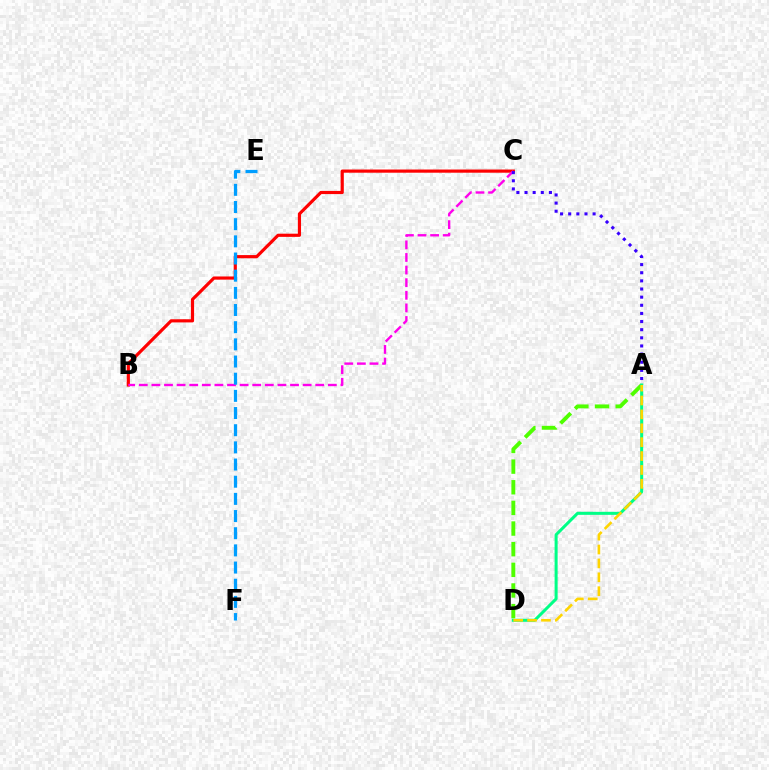{('A', 'D'): [{'color': '#4fff00', 'line_style': 'dashed', 'thickness': 2.8}, {'color': '#00ff86', 'line_style': 'solid', 'thickness': 2.17}, {'color': '#ffd500', 'line_style': 'dashed', 'thickness': 1.89}], ('B', 'C'): [{'color': '#ff0000', 'line_style': 'solid', 'thickness': 2.28}, {'color': '#ff00ed', 'line_style': 'dashed', 'thickness': 1.71}], ('A', 'C'): [{'color': '#3700ff', 'line_style': 'dotted', 'thickness': 2.21}], ('E', 'F'): [{'color': '#009eff', 'line_style': 'dashed', 'thickness': 2.33}]}